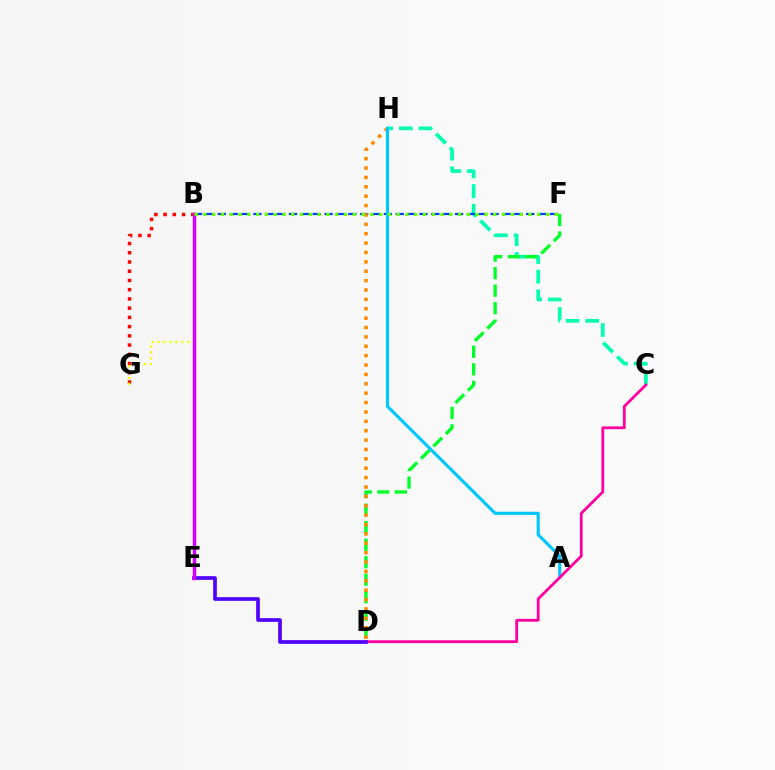{('B', 'G'): [{'color': '#ff0000', 'line_style': 'dotted', 'thickness': 2.51}, {'color': '#eeff00', 'line_style': 'dotted', 'thickness': 1.62}], ('C', 'H'): [{'color': '#00ffaf', 'line_style': 'dashed', 'thickness': 2.67}], ('D', 'F'): [{'color': '#00ff27', 'line_style': 'dashed', 'thickness': 2.38}], ('B', 'F'): [{'color': '#003fff', 'line_style': 'dashed', 'thickness': 1.61}, {'color': '#66ff00', 'line_style': 'dotted', 'thickness': 2.39}], ('D', 'H'): [{'color': '#ff8800', 'line_style': 'dotted', 'thickness': 2.55}], ('A', 'H'): [{'color': '#00c7ff', 'line_style': 'solid', 'thickness': 2.27}], ('C', 'D'): [{'color': '#ff00a0', 'line_style': 'solid', 'thickness': 2.01}], ('D', 'E'): [{'color': '#4f00ff', 'line_style': 'solid', 'thickness': 2.65}], ('B', 'E'): [{'color': '#d600ff', 'line_style': 'solid', 'thickness': 2.52}]}